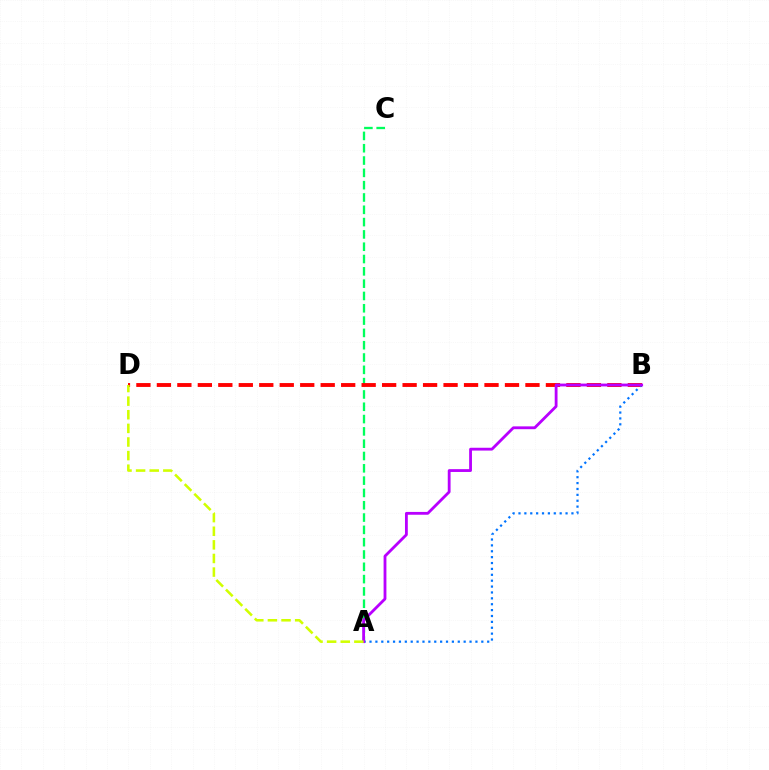{('A', 'C'): [{'color': '#00ff5c', 'line_style': 'dashed', 'thickness': 1.67}], ('B', 'D'): [{'color': '#ff0000', 'line_style': 'dashed', 'thickness': 2.78}], ('A', 'B'): [{'color': '#0074ff', 'line_style': 'dotted', 'thickness': 1.6}, {'color': '#b900ff', 'line_style': 'solid', 'thickness': 2.03}], ('A', 'D'): [{'color': '#d1ff00', 'line_style': 'dashed', 'thickness': 1.85}]}